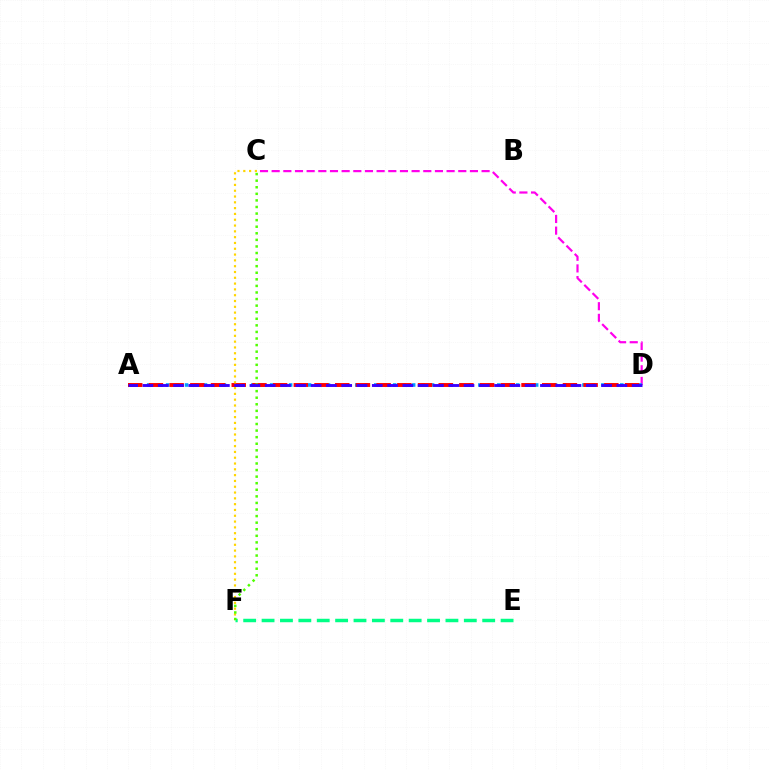{('C', 'D'): [{'color': '#ff00ed', 'line_style': 'dashed', 'thickness': 1.58}], ('A', 'D'): [{'color': '#009eff', 'line_style': 'dotted', 'thickness': 2.57}, {'color': '#ff0000', 'line_style': 'dashed', 'thickness': 2.81}, {'color': '#3700ff', 'line_style': 'dashed', 'thickness': 2.08}], ('C', 'F'): [{'color': '#ffd500', 'line_style': 'dotted', 'thickness': 1.58}, {'color': '#4fff00', 'line_style': 'dotted', 'thickness': 1.79}], ('E', 'F'): [{'color': '#00ff86', 'line_style': 'dashed', 'thickness': 2.5}]}